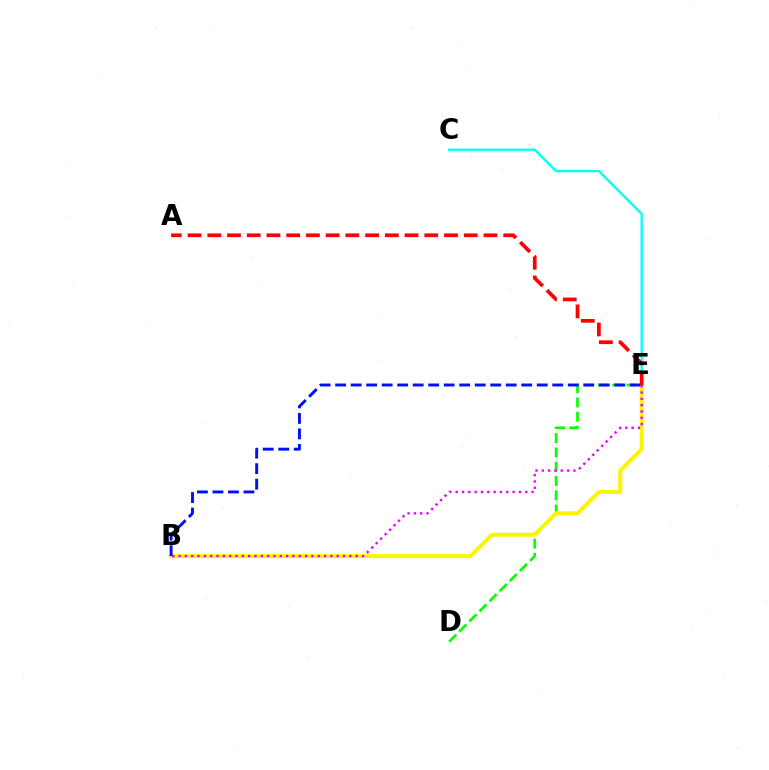{('D', 'E'): [{'color': '#08ff00', 'line_style': 'dashed', 'thickness': 1.94}], ('C', 'E'): [{'color': '#00fff6', 'line_style': 'solid', 'thickness': 1.67}], ('B', 'E'): [{'color': '#fcf500', 'line_style': 'solid', 'thickness': 2.89}, {'color': '#0010ff', 'line_style': 'dashed', 'thickness': 2.11}, {'color': '#ee00ff', 'line_style': 'dotted', 'thickness': 1.72}], ('A', 'E'): [{'color': '#ff0000', 'line_style': 'dashed', 'thickness': 2.68}]}